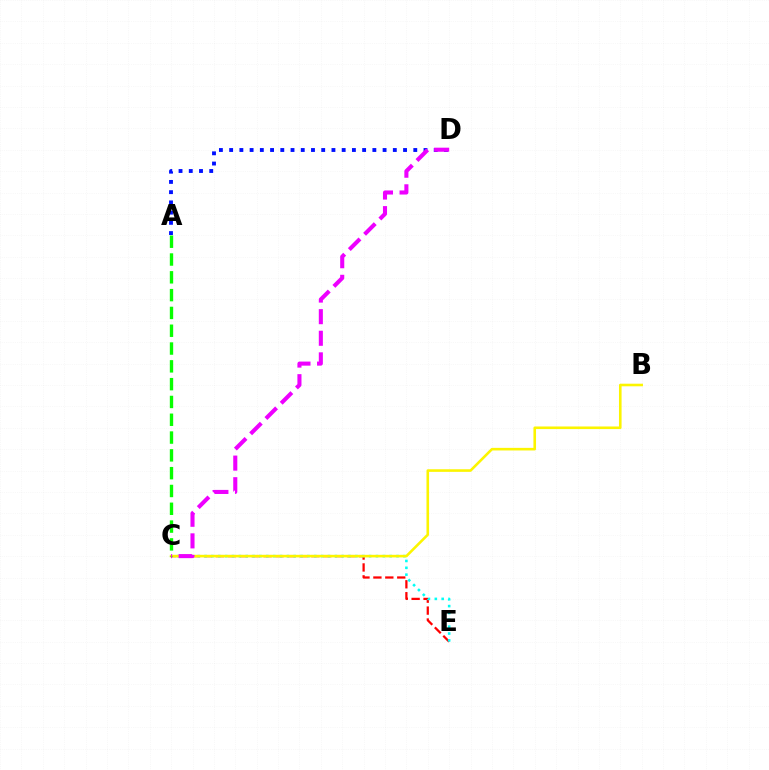{('C', 'E'): [{'color': '#ff0000', 'line_style': 'dashed', 'thickness': 1.62}, {'color': '#00fff6', 'line_style': 'dotted', 'thickness': 1.86}], ('A', 'D'): [{'color': '#0010ff', 'line_style': 'dotted', 'thickness': 2.78}], ('B', 'C'): [{'color': '#fcf500', 'line_style': 'solid', 'thickness': 1.87}], ('A', 'C'): [{'color': '#08ff00', 'line_style': 'dashed', 'thickness': 2.42}], ('C', 'D'): [{'color': '#ee00ff', 'line_style': 'dashed', 'thickness': 2.93}]}